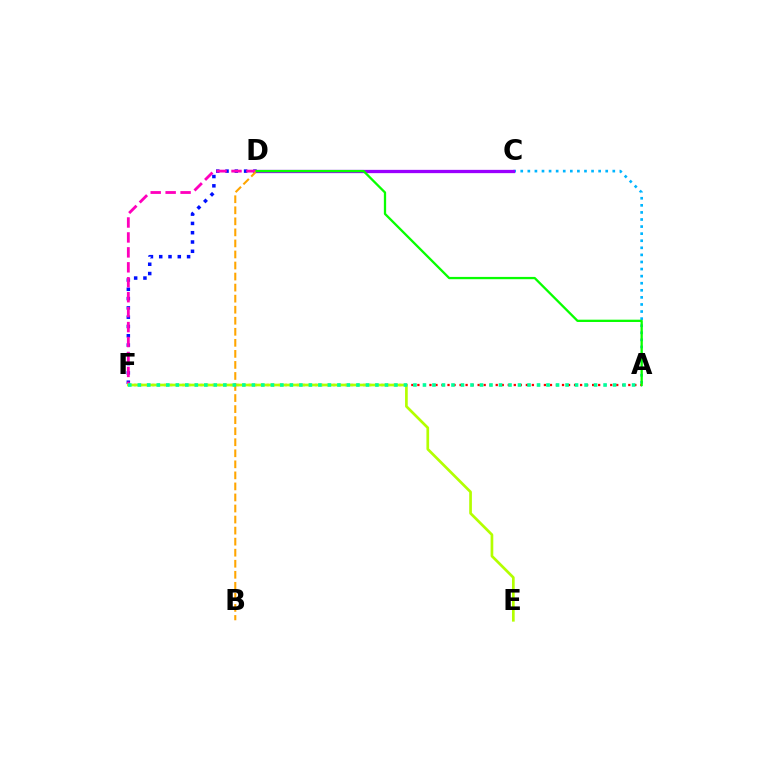{('A', 'C'): [{'color': '#00b5ff', 'line_style': 'dotted', 'thickness': 1.92}], ('A', 'F'): [{'color': '#ff0000', 'line_style': 'dotted', 'thickness': 1.64}, {'color': '#00ff9d', 'line_style': 'dotted', 'thickness': 2.58}], ('D', 'F'): [{'color': '#0010ff', 'line_style': 'dotted', 'thickness': 2.52}, {'color': '#ff00bd', 'line_style': 'dashed', 'thickness': 2.03}], ('E', 'F'): [{'color': '#b3ff00', 'line_style': 'solid', 'thickness': 1.93}], ('B', 'D'): [{'color': '#ffa500', 'line_style': 'dashed', 'thickness': 1.5}], ('C', 'D'): [{'color': '#9b00ff', 'line_style': 'solid', 'thickness': 2.37}], ('A', 'D'): [{'color': '#08ff00', 'line_style': 'solid', 'thickness': 1.65}]}